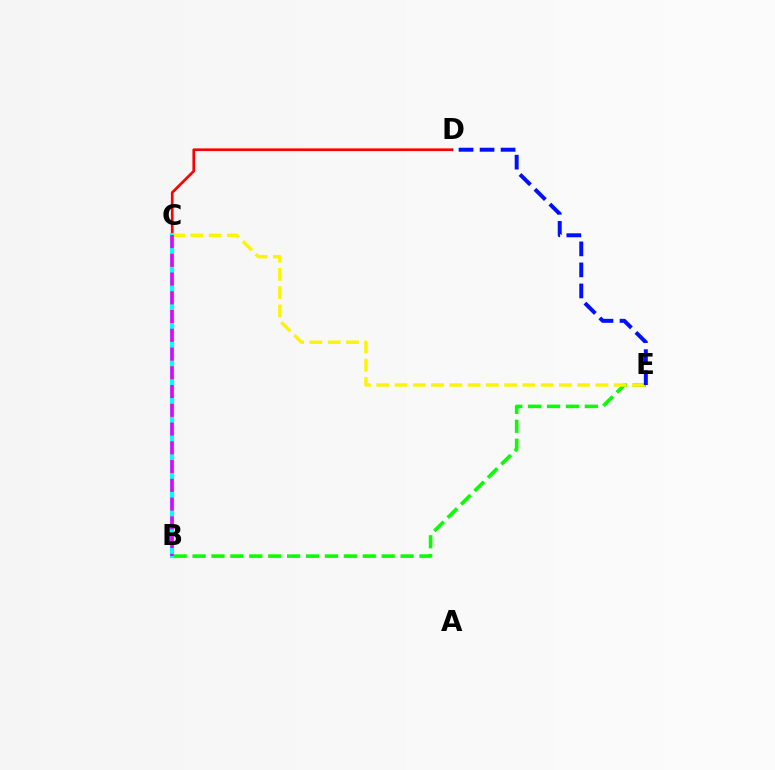{('B', 'E'): [{'color': '#08ff00', 'line_style': 'dashed', 'thickness': 2.57}], ('C', 'E'): [{'color': '#fcf500', 'line_style': 'dashed', 'thickness': 2.48}], ('C', 'D'): [{'color': '#ff0000', 'line_style': 'solid', 'thickness': 1.93}], ('B', 'C'): [{'color': '#00fff6', 'line_style': 'solid', 'thickness': 2.94}, {'color': '#ee00ff', 'line_style': 'dashed', 'thickness': 2.55}], ('D', 'E'): [{'color': '#0010ff', 'line_style': 'dashed', 'thickness': 2.86}]}